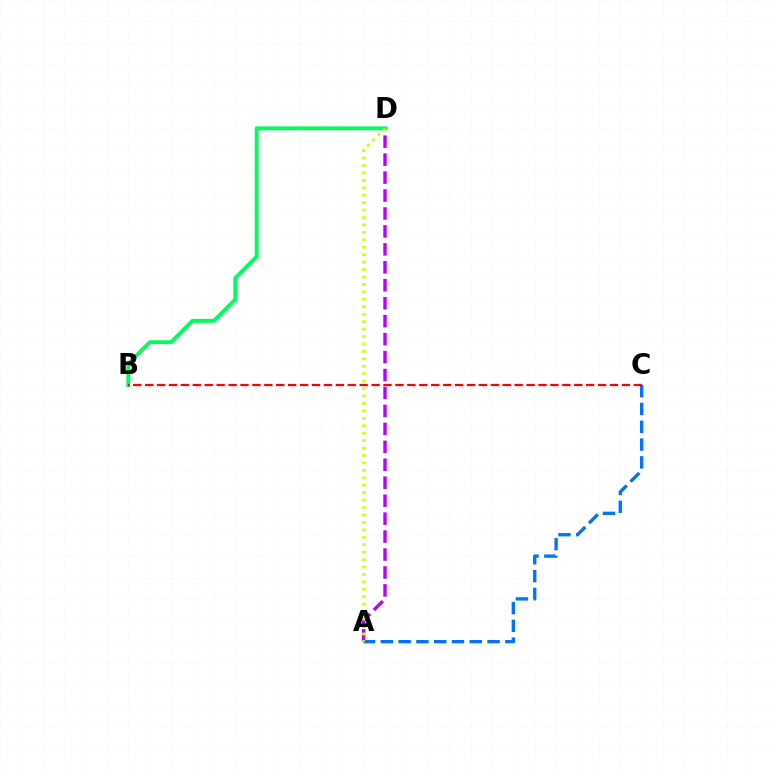{('A', 'D'): [{'color': '#b900ff', 'line_style': 'dashed', 'thickness': 2.44}, {'color': '#d1ff00', 'line_style': 'dotted', 'thickness': 2.02}], ('B', 'D'): [{'color': '#00ff5c', 'line_style': 'solid', 'thickness': 2.8}], ('A', 'C'): [{'color': '#0074ff', 'line_style': 'dashed', 'thickness': 2.42}], ('B', 'C'): [{'color': '#ff0000', 'line_style': 'dashed', 'thickness': 1.62}]}